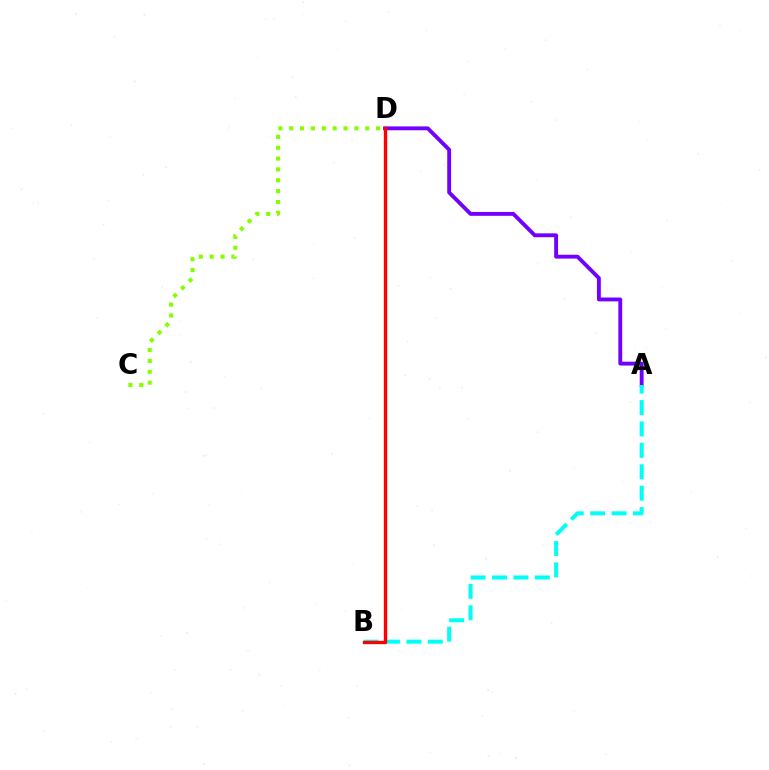{('A', 'D'): [{'color': '#7200ff', 'line_style': 'solid', 'thickness': 2.78}], ('A', 'B'): [{'color': '#00fff6', 'line_style': 'dashed', 'thickness': 2.91}], ('C', 'D'): [{'color': '#84ff00', 'line_style': 'dotted', 'thickness': 2.95}], ('B', 'D'): [{'color': '#ff0000', 'line_style': 'solid', 'thickness': 2.42}]}